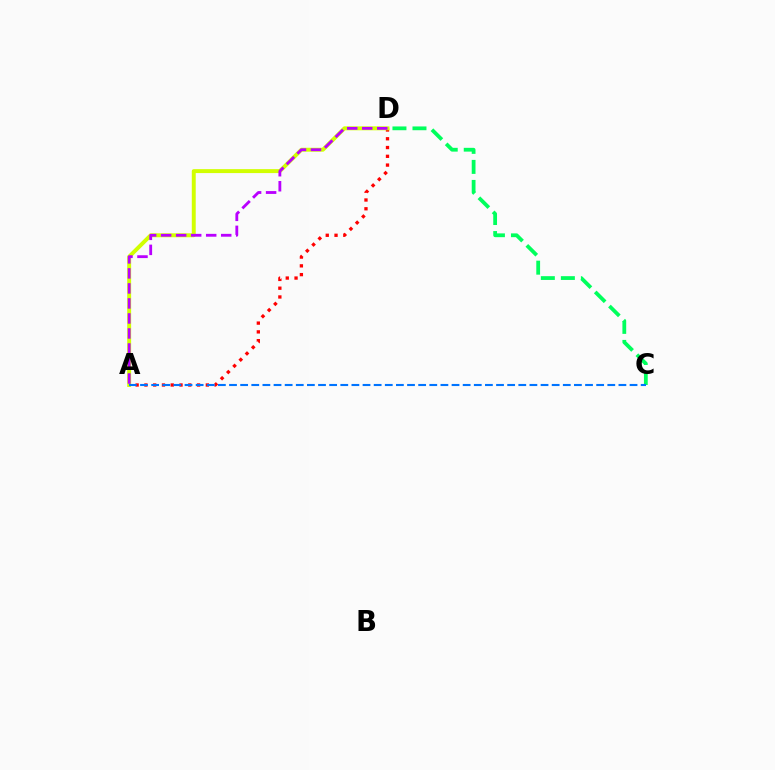{('A', 'D'): [{'color': '#ff0000', 'line_style': 'dotted', 'thickness': 2.38}, {'color': '#d1ff00', 'line_style': 'solid', 'thickness': 2.84}, {'color': '#b900ff', 'line_style': 'dashed', 'thickness': 2.04}], ('C', 'D'): [{'color': '#00ff5c', 'line_style': 'dashed', 'thickness': 2.72}], ('A', 'C'): [{'color': '#0074ff', 'line_style': 'dashed', 'thickness': 1.51}]}